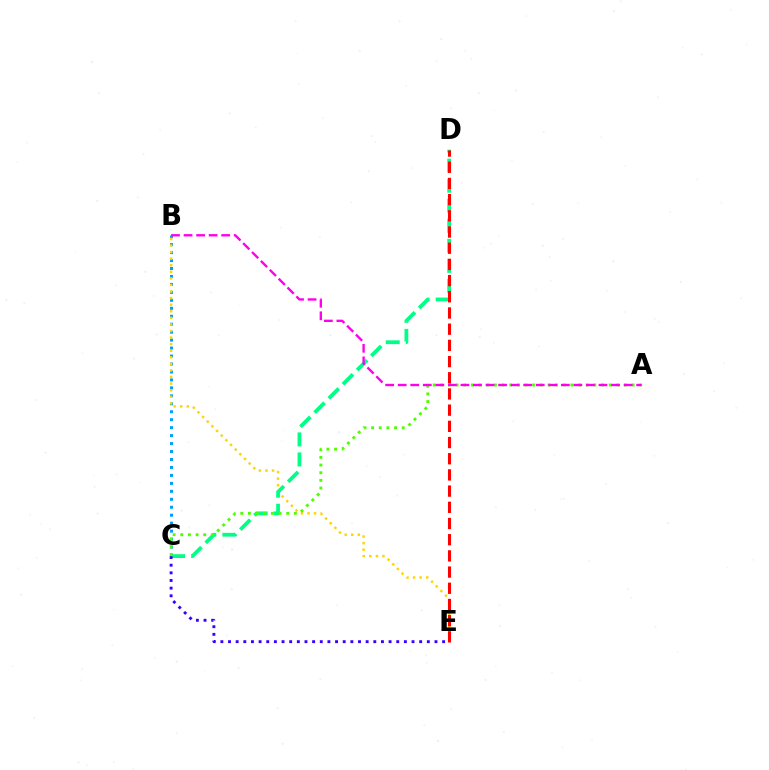{('B', 'C'): [{'color': '#009eff', 'line_style': 'dotted', 'thickness': 2.16}], ('B', 'E'): [{'color': '#ffd500', 'line_style': 'dotted', 'thickness': 1.79}], ('C', 'D'): [{'color': '#00ff86', 'line_style': 'dashed', 'thickness': 2.72}], ('C', 'E'): [{'color': '#3700ff', 'line_style': 'dotted', 'thickness': 2.08}], ('A', 'C'): [{'color': '#4fff00', 'line_style': 'dotted', 'thickness': 2.08}], ('D', 'E'): [{'color': '#ff0000', 'line_style': 'dashed', 'thickness': 2.2}], ('A', 'B'): [{'color': '#ff00ed', 'line_style': 'dashed', 'thickness': 1.7}]}